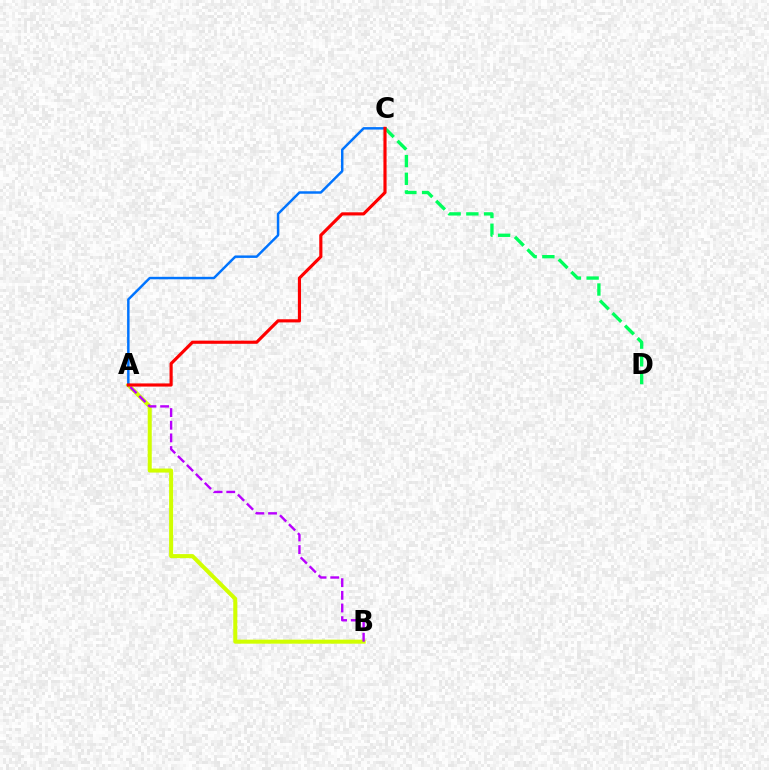{('C', 'D'): [{'color': '#00ff5c', 'line_style': 'dashed', 'thickness': 2.41}], ('A', 'B'): [{'color': '#d1ff00', 'line_style': 'solid', 'thickness': 2.9}, {'color': '#b900ff', 'line_style': 'dashed', 'thickness': 1.72}], ('A', 'C'): [{'color': '#0074ff', 'line_style': 'solid', 'thickness': 1.78}, {'color': '#ff0000', 'line_style': 'solid', 'thickness': 2.27}]}